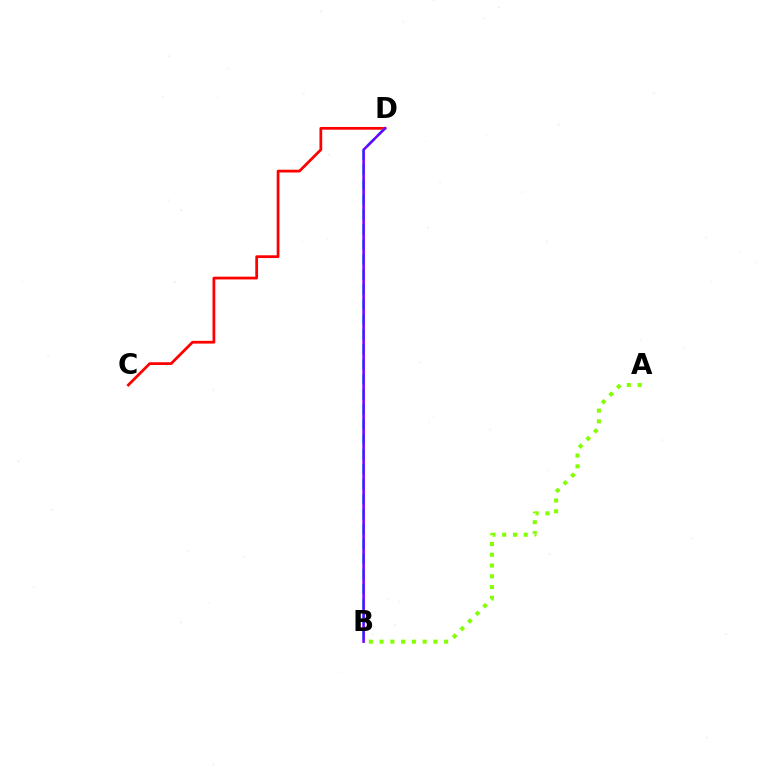{('A', 'B'): [{'color': '#84ff00', 'line_style': 'dotted', 'thickness': 2.92}], ('C', 'D'): [{'color': '#ff0000', 'line_style': 'solid', 'thickness': 1.98}], ('B', 'D'): [{'color': '#00fff6', 'line_style': 'dashed', 'thickness': 2.04}, {'color': '#7200ff', 'line_style': 'solid', 'thickness': 1.82}]}